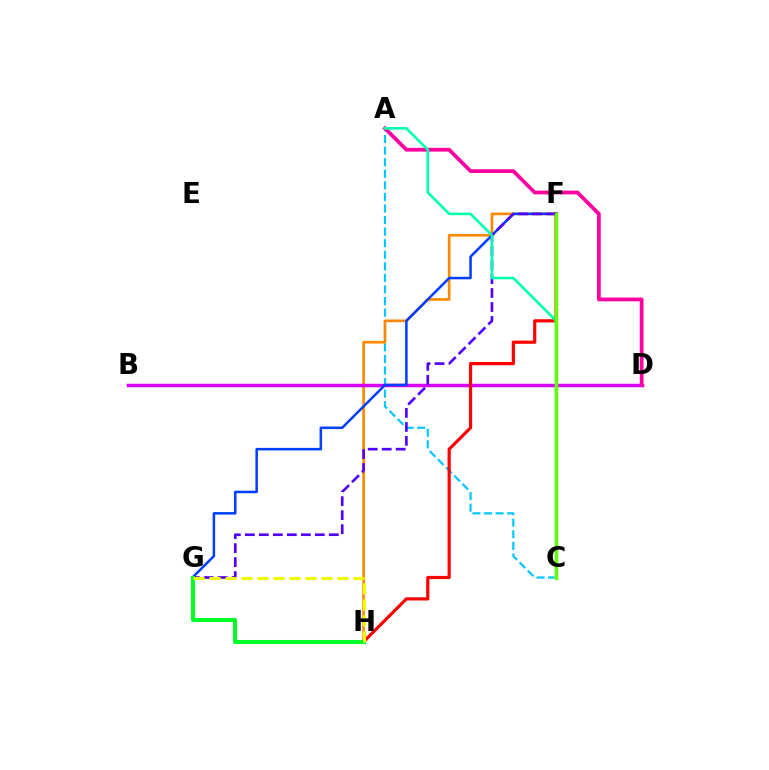{('A', 'C'): [{'color': '#00c7ff', 'line_style': 'dashed', 'thickness': 1.57}, {'color': '#00ffaf', 'line_style': 'solid', 'thickness': 1.87}], ('F', 'H'): [{'color': '#ff8800', 'line_style': 'solid', 'thickness': 1.91}, {'color': '#ff0000', 'line_style': 'solid', 'thickness': 2.29}], ('B', 'D'): [{'color': '#d600ff', 'line_style': 'solid', 'thickness': 2.51}], ('A', 'D'): [{'color': '#ff00a0', 'line_style': 'solid', 'thickness': 2.71}], ('F', 'G'): [{'color': '#003fff', 'line_style': 'solid', 'thickness': 1.82}, {'color': '#4f00ff', 'line_style': 'dashed', 'thickness': 1.9}], ('G', 'H'): [{'color': '#00ff27', 'line_style': 'solid', 'thickness': 2.92}, {'color': '#eeff00', 'line_style': 'dashed', 'thickness': 2.17}], ('C', 'F'): [{'color': '#66ff00', 'line_style': 'solid', 'thickness': 2.52}]}